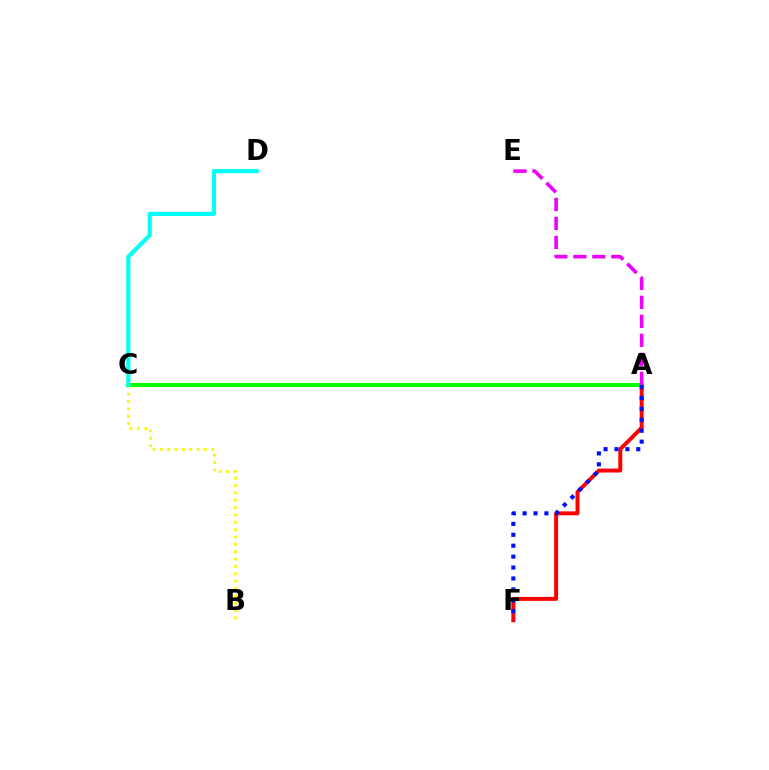{('A', 'F'): [{'color': '#ff0000', 'line_style': 'solid', 'thickness': 2.84}, {'color': '#0010ff', 'line_style': 'dotted', 'thickness': 2.97}], ('A', 'C'): [{'color': '#08ff00', 'line_style': 'solid', 'thickness': 2.95}], ('B', 'C'): [{'color': '#fcf500', 'line_style': 'dotted', 'thickness': 2.0}], ('A', 'E'): [{'color': '#ee00ff', 'line_style': 'dashed', 'thickness': 2.58}], ('C', 'D'): [{'color': '#00fff6', 'line_style': 'solid', 'thickness': 2.98}]}